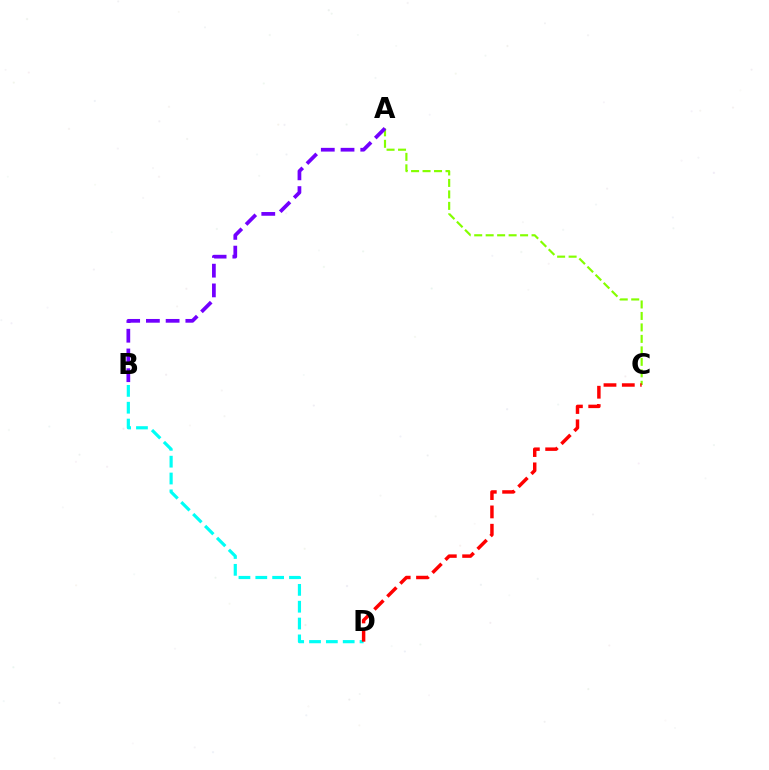{('A', 'C'): [{'color': '#84ff00', 'line_style': 'dashed', 'thickness': 1.56}], ('B', 'D'): [{'color': '#00fff6', 'line_style': 'dashed', 'thickness': 2.29}], ('A', 'B'): [{'color': '#7200ff', 'line_style': 'dashed', 'thickness': 2.68}], ('C', 'D'): [{'color': '#ff0000', 'line_style': 'dashed', 'thickness': 2.49}]}